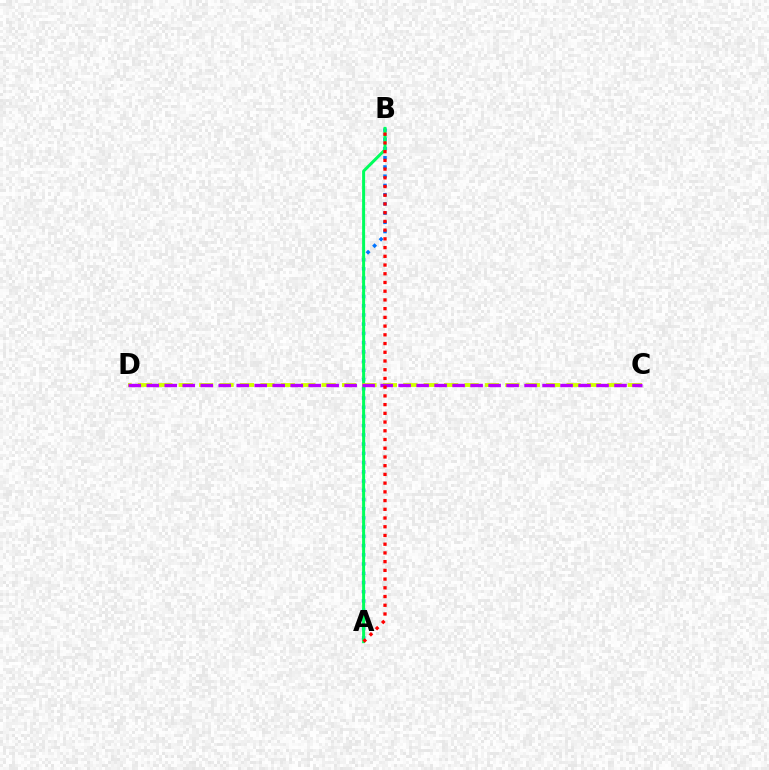{('A', 'B'): [{'color': '#0074ff', 'line_style': 'dotted', 'thickness': 2.51}, {'color': '#00ff5c', 'line_style': 'solid', 'thickness': 2.16}, {'color': '#ff0000', 'line_style': 'dotted', 'thickness': 2.37}], ('C', 'D'): [{'color': '#d1ff00', 'line_style': 'dashed', 'thickness': 2.77}, {'color': '#b900ff', 'line_style': 'dashed', 'thickness': 2.44}]}